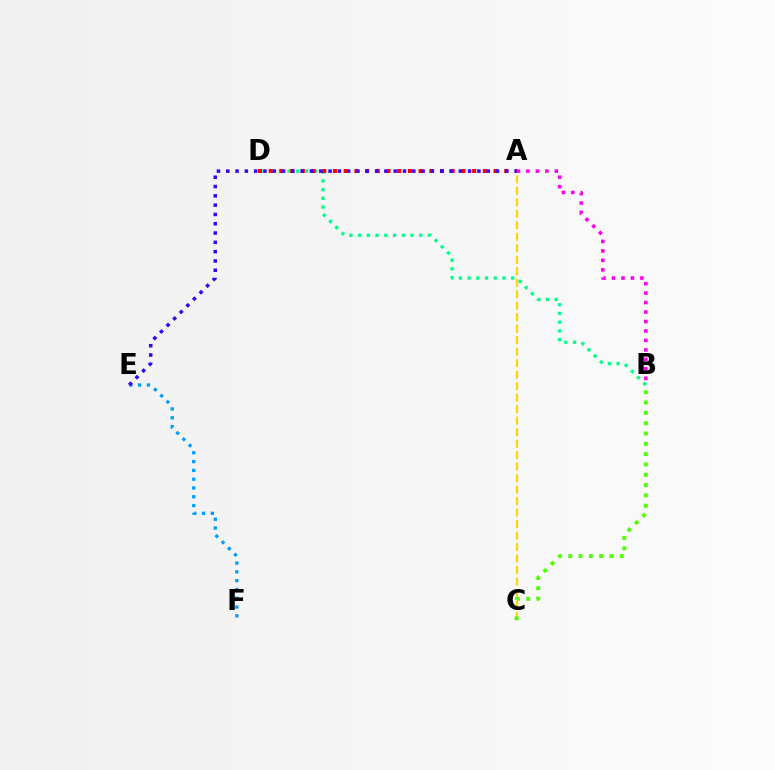{('B', 'D'): [{'color': '#00ff86', 'line_style': 'dotted', 'thickness': 2.37}], ('A', 'C'): [{'color': '#ffd500', 'line_style': 'dashed', 'thickness': 1.56}], ('E', 'F'): [{'color': '#009eff', 'line_style': 'dotted', 'thickness': 2.39}], ('A', 'D'): [{'color': '#ff0000', 'line_style': 'dotted', 'thickness': 2.91}], ('A', 'B'): [{'color': '#ff00ed', 'line_style': 'dotted', 'thickness': 2.57}], ('A', 'E'): [{'color': '#3700ff', 'line_style': 'dotted', 'thickness': 2.53}], ('B', 'C'): [{'color': '#4fff00', 'line_style': 'dotted', 'thickness': 2.8}]}